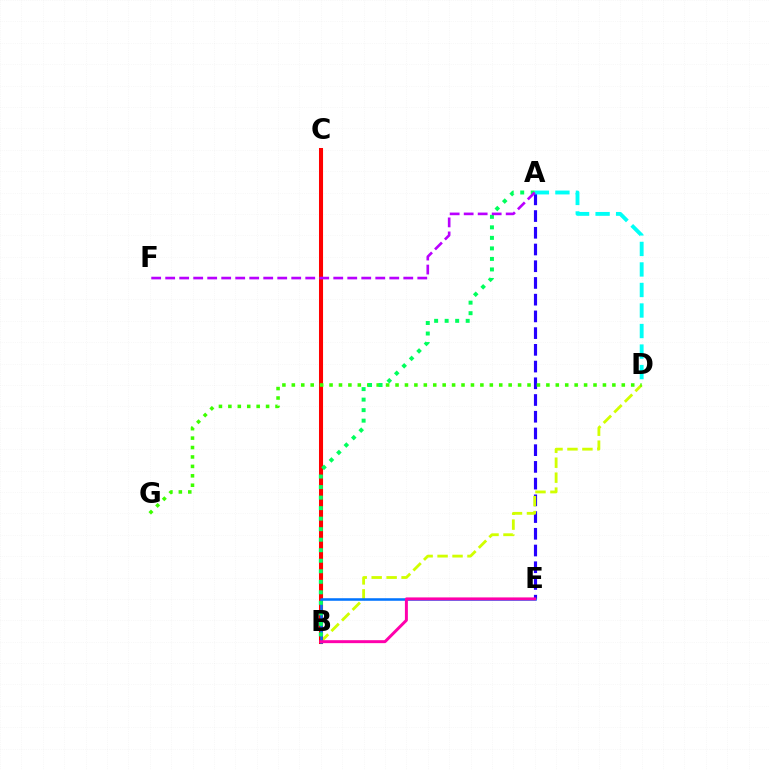{('A', 'E'): [{'color': '#2500ff', 'line_style': 'dashed', 'thickness': 2.27}], ('B', 'C'): [{'color': '#ff9400', 'line_style': 'solid', 'thickness': 2.23}, {'color': '#ff0000', 'line_style': 'solid', 'thickness': 2.9}], ('B', 'D'): [{'color': '#d1ff00', 'line_style': 'dashed', 'thickness': 2.03}], ('B', 'E'): [{'color': '#0074ff', 'line_style': 'solid', 'thickness': 1.83}, {'color': '#ff00ac', 'line_style': 'solid', 'thickness': 2.13}], ('D', 'G'): [{'color': '#3dff00', 'line_style': 'dotted', 'thickness': 2.56}], ('A', 'D'): [{'color': '#00fff6', 'line_style': 'dashed', 'thickness': 2.79}], ('A', 'B'): [{'color': '#00ff5c', 'line_style': 'dotted', 'thickness': 2.86}], ('A', 'F'): [{'color': '#b900ff', 'line_style': 'dashed', 'thickness': 1.9}]}